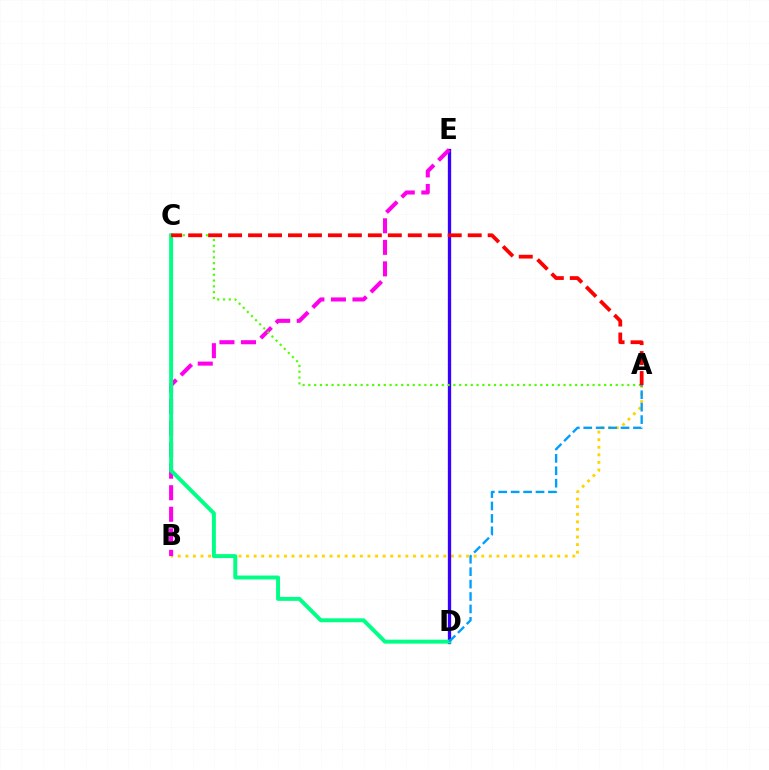{('A', 'B'): [{'color': '#ffd500', 'line_style': 'dotted', 'thickness': 2.06}], ('D', 'E'): [{'color': '#3700ff', 'line_style': 'solid', 'thickness': 2.38}], ('B', 'E'): [{'color': '#ff00ed', 'line_style': 'dashed', 'thickness': 2.93}], ('A', 'C'): [{'color': '#4fff00', 'line_style': 'dotted', 'thickness': 1.58}, {'color': '#ff0000', 'line_style': 'dashed', 'thickness': 2.71}], ('C', 'D'): [{'color': '#00ff86', 'line_style': 'solid', 'thickness': 2.84}], ('A', 'D'): [{'color': '#009eff', 'line_style': 'dashed', 'thickness': 1.69}]}